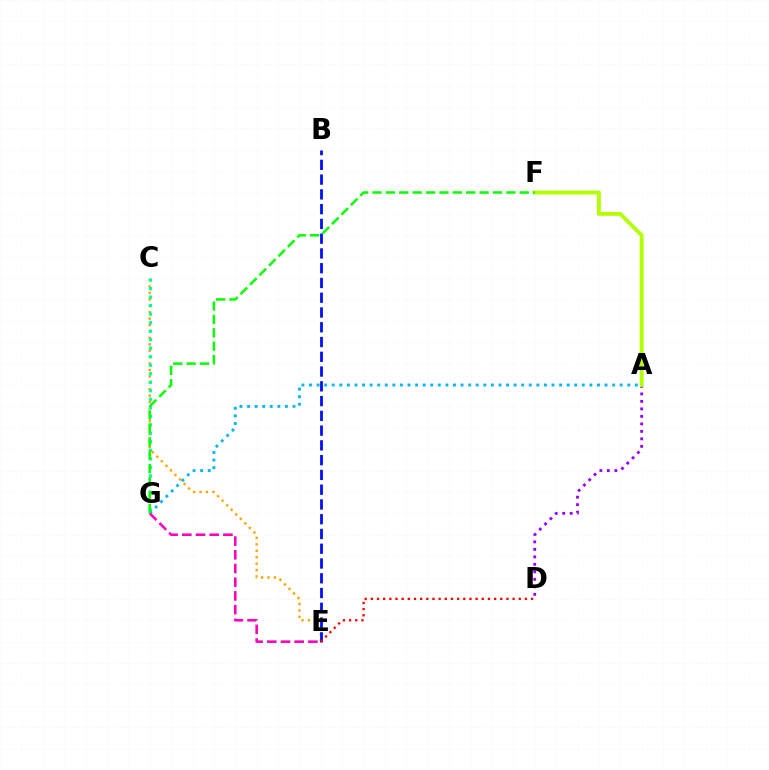{('C', 'E'): [{'color': '#ffa500', 'line_style': 'dotted', 'thickness': 1.75}], ('C', 'G'): [{'color': '#00ff9d', 'line_style': 'dotted', 'thickness': 2.31}], ('B', 'E'): [{'color': '#0010ff', 'line_style': 'dashed', 'thickness': 2.01}], ('A', 'G'): [{'color': '#00b5ff', 'line_style': 'dotted', 'thickness': 2.06}], ('A', 'D'): [{'color': '#9b00ff', 'line_style': 'dotted', 'thickness': 2.04}], ('E', 'G'): [{'color': '#ff00bd', 'line_style': 'dashed', 'thickness': 1.86}], ('A', 'F'): [{'color': '#b3ff00', 'line_style': 'solid', 'thickness': 2.79}], ('D', 'E'): [{'color': '#ff0000', 'line_style': 'dotted', 'thickness': 1.67}], ('F', 'G'): [{'color': '#08ff00', 'line_style': 'dashed', 'thickness': 1.82}]}